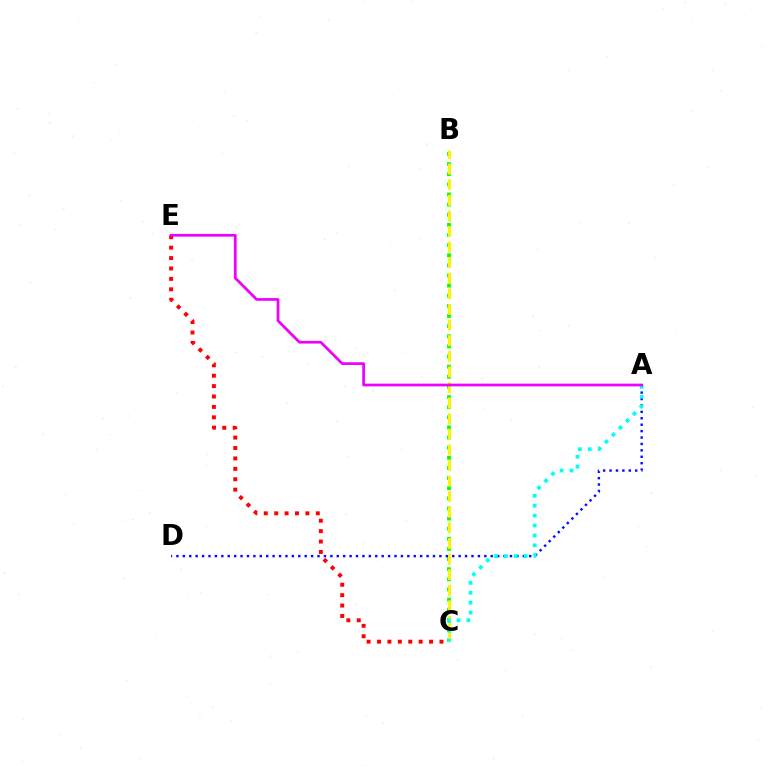{('B', 'C'): [{'color': '#08ff00', 'line_style': 'dotted', 'thickness': 2.75}, {'color': '#fcf500', 'line_style': 'dashed', 'thickness': 2.12}], ('C', 'E'): [{'color': '#ff0000', 'line_style': 'dotted', 'thickness': 2.83}], ('A', 'D'): [{'color': '#0010ff', 'line_style': 'dotted', 'thickness': 1.74}], ('A', 'C'): [{'color': '#00fff6', 'line_style': 'dotted', 'thickness': 2.69}], ('A', 'E'): [{'color': '#ee00ff', 'line_style': 'solid', 'thickness': 1.96}]}